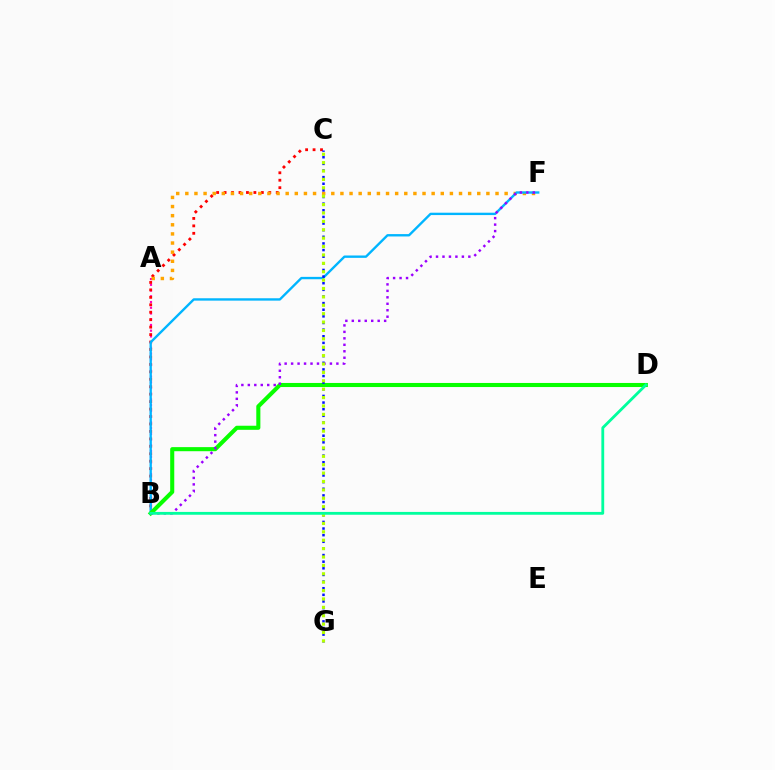{('A', 'B'): [{'color': '#ff00bd', 'line_style': 'dotted', 'thickness': 1.56}], ('B', 'C'): [{'color': '#ff0000', 'line_style': 'dotted', 'thickness': 2.02}], ('A', 'F'): [{'color': '#ffa500', 'line_style': 'dotted', 'thickness': 2.48}], ('B', 'F'): [{'color': '#00b5ff', 'line_style': 'solid', 'thickness': 1.7}, {'color': '#9b00ff', 'line_style': 'dotted', 'thickness': 1.76}], ('B', 'D'): [{'color': '#08ff00', 'line_style': 'solid', 'thickness': 2.94}, {'color': '#00ff9d', 'line_style': 'solid', 'thickness': 2.03}], ('C', 'G'): [{'color': '#0010ff', 'line_style': 'dotted', 'thickness': 1.8}, {'color': '#b3ff00', 'line_style': 'dotted', 'thickness': 2.28}]}